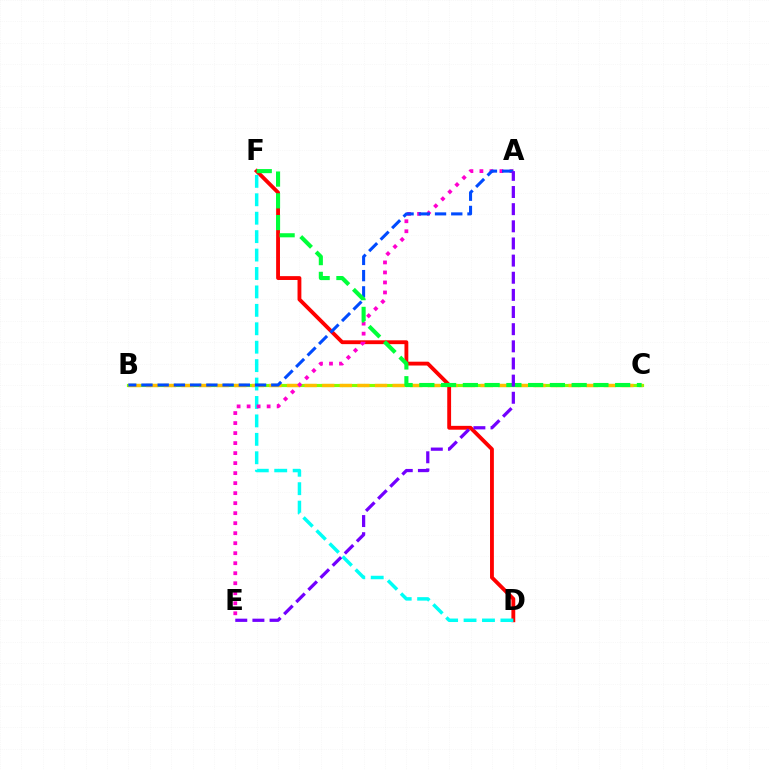{('B', 'C'): [{'color': '#84ff00', 'line_style': 'solid', 'thickness': 2.28}, {'color': '#ffbd00', 'line_style': 'dashed', 'thickness': 2.39}], ('D', 'F'): [{'color': '#ff0000', 'line_style': 'solid', 'thickness': 2.77}, {'color': '#00fff6', 'line_style': 'dashed', 'thickness': 2.5}], ('A', 'E'): [{'color': '#ff00cf', 'line_style': 'dotted', 'thickness': 2.72}, {'color': '#7200ff', 'line_style': 'dashed', 'thickness': 2.33}], ('A', 'B'): [{'color': '#004bff', 'line_style': 'dashed', 'thickness': 2.2}], ('C', 'F'): [{'color': '#00ff39', 'line_style': 'dashed', 'thickness': 2.96}]}